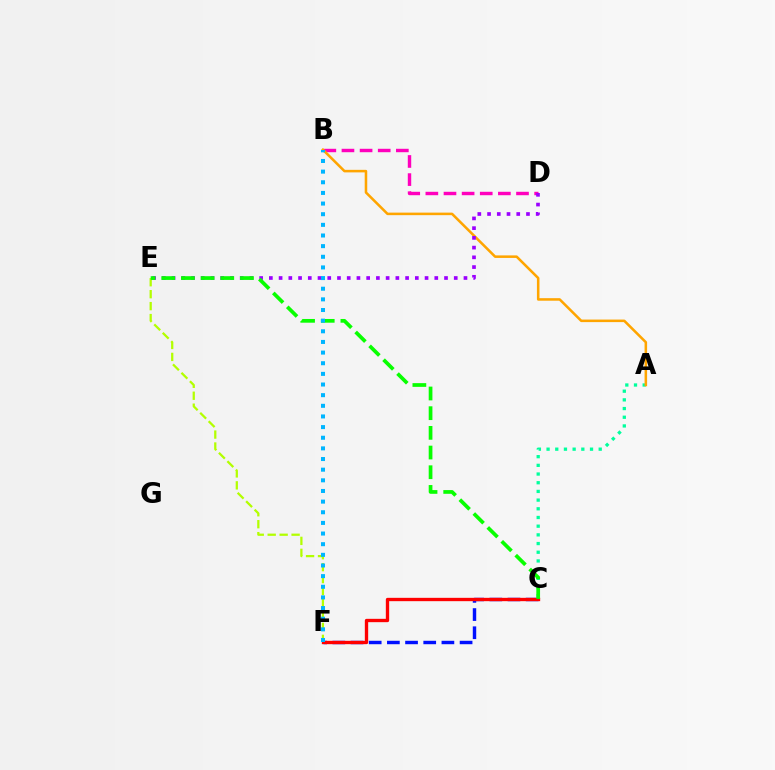{('B', 'D'): [{'color': '#ff00bd', 'line_style': 'dashed', 'thickness': 2.46}], ('C', 'F'): [{'color': '#0010ff', 'line_style': 'dashed', 'thickness': 2.47}, {'color': '#ff0000', 'line_style': 'solid', 'thickness': 2.4}], ('A', 'C'): [{'color': '#00ff9d', 'line_style': 'dotted', 'thickness': 2.36}], ('A', 'B'): [{'color': '#ffa500', 'line_style': 'solid', 'thickness': 1.83}], ('D', 'E'): [{'color': '#9b00ff', 'line_style': 'dotted', 'thickness': 2.64}], ('E', 'F'): [{'color': '#b3ff00', 'line_style': 'dashed', 'thickness': 1.62}], ('C', 'E'): [{'color': '#08ff00', 'line_style': 'dashed', 'thickness': 2.67}], ('B', 'F'): [{'color': '#00b5ff', 'line_style': 'dotted', 'thickness': 2.89}]}